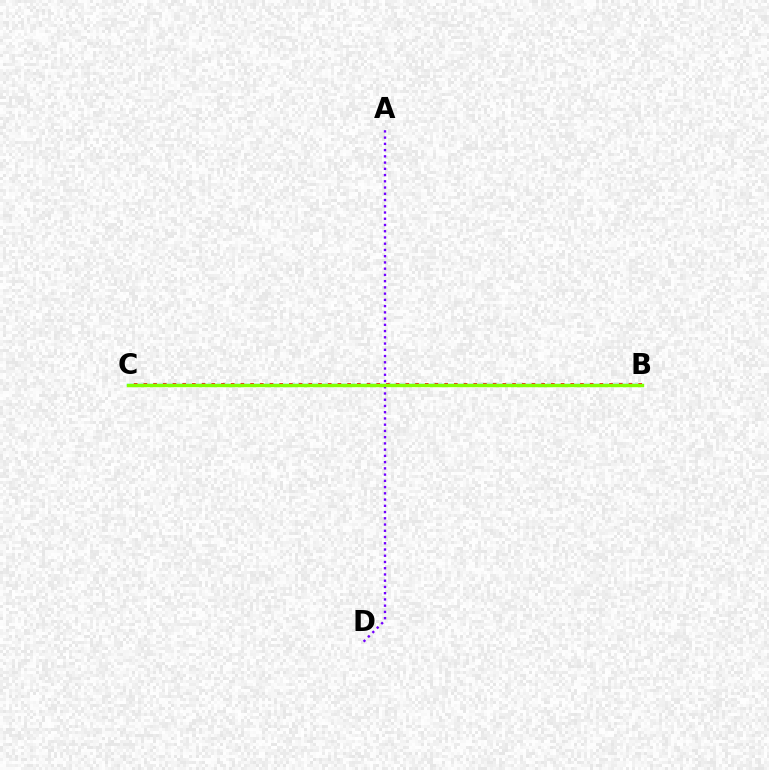{('B', 'C'): [{'color': '#00fff6', 'line_style': 'solid', 'thickness': 1.68}, {'color': '#ff0000', 'line_style': 'dotted', 'thickness': 2.64}, {'color': '#84ff00', 'line_style': 'solid', 'thickness': 2.44}], ('A', 'D'): [{'color': '#7200ff', 'line_style': 'dotted', 'thickness': 1.7}]}